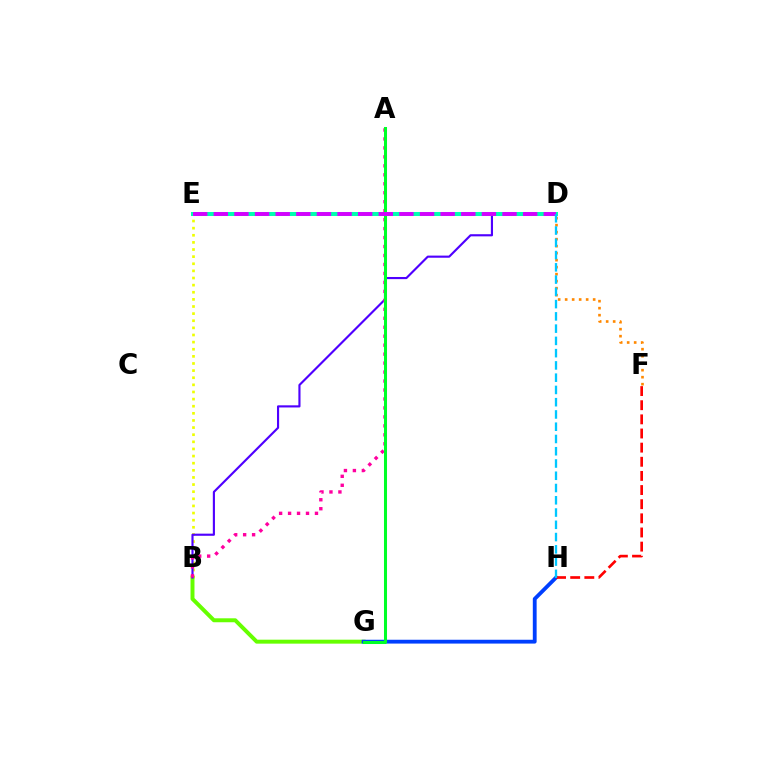{('B', 'E'): [{'color': '#eeff00', 'line_style': 'dotted', 'thickness': 1.94}], ('B', 'G'): [{'color': '#66ff00', 'line_style': 'solid', 'thickness': 2.85}], ('G', 'H'): [{'color': '#003fff', 'line_style': 'solid', 'thickness': 2.75}], ('B', 'D'): [{'color': '#4f00ff', 'line_style': 'solid', 'thickness': 1.54}], ('A', 'B'): [{'color': '#ff00a0', 'line_style': 'dotted', 'thickness': 2.44}], ('D', 'F'): [{'color': '#ff8800', 'line_style': 'dotted', 'thickness': 1.9}], ('F', 'H'): [{'color': '#ff0000', 'line_style': 'dashed', 'thickness': 1.92}], ('A', 'G'): [{'color': '#00ff27', 'line_style': 'solid', 'thickness': 2.18}], ('D', 'E'): [{'color': '#00ffaf', 'line_style': 'solid', 'thickness': 2.89}, {'color': '#d600ff', 'line_style': 'dashed', 'thickness': 2.8}], ('D', 'H'): [{'color': '#00c7ff', 'line_style': 'dashed', 'thickness': 1.67}]}